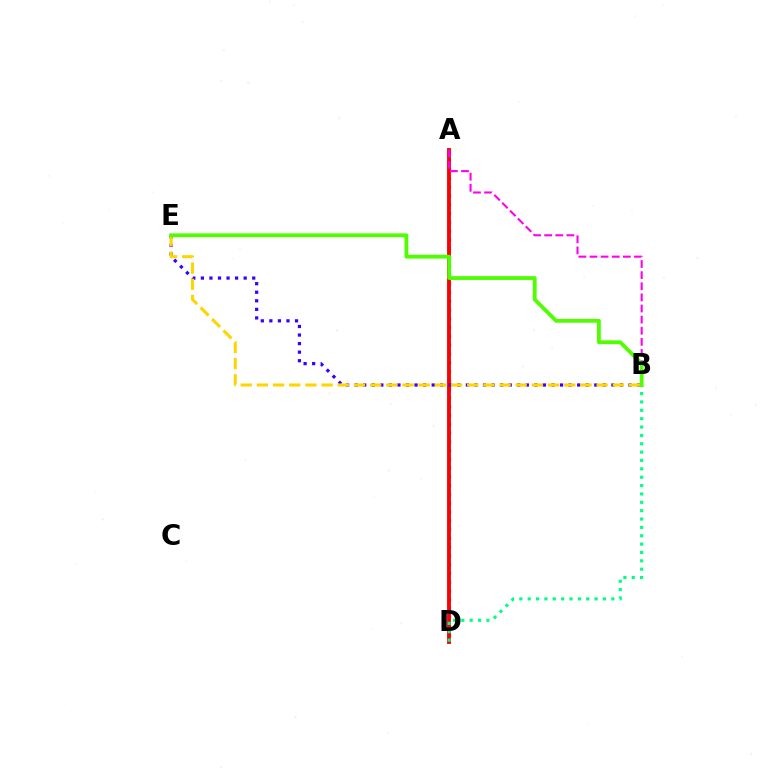{('A', 'D'): [{'color': '#009eff', 'line_style': 'dotted', 'thickness': 2.39}, {'color': '#ff0000', 'line_style': 'solid', 'thickness': 2.79}], ('A', 'B'): [{'color': '#ff00ed', 'line_style': 'dashed', 'thickness': 1.51}], ('B', 'D'): [{'color': '#00ff86', 'line_style': 'dotted', 'thickness': 2.27}], ('B', 'E'): [{'color': '#3700ff', 'line_style': 'dotted', 'thickness': 2.33}, {'color': '#ffd500', 'line_style': 'dashed', 'thickness': 2.2}, {'color': '#4fff00', 'line_style': 'solid', 'thickness': 2.74}]}